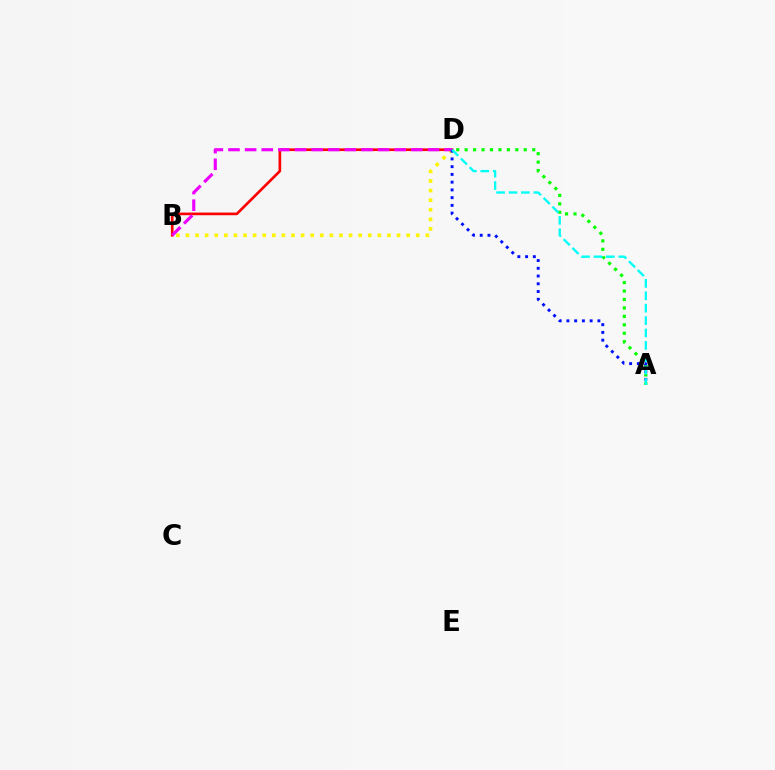{('A', 'D'): [{'color': '#08ff00', 'line_style': 'dotted', 'thickness': 2.29}, {'color': '#0010ff', 'line_style': 'dotted', 'thickness': 2.1}, {'color': '#00fff6', 'line_style': 'dashed', 'thickness': 1.68}], ('B', 'D'): [{'color': '#ff0000', 'line_style': 'solid', 'thickness': 1.92}, {'color': '#fcf500', 'line_style': 'dotted', 'thickness': 2.61}, {'color': '#ee00ff', 'line_style': 'dashed', 'thickness': 2.26}]}